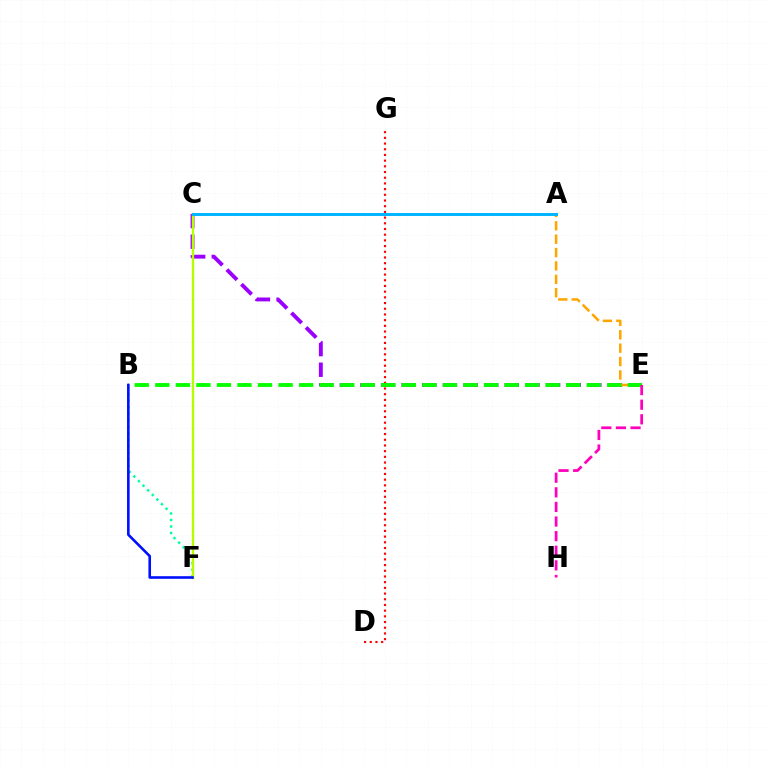{('C', 'E'): [{'color': '#9b00ff', 'line_style': 'dashed', 'thickness': 2.8}], ('B', 'F'): [{'color': '#00ff9d', 'line_style': 'dotted', 'thickness': 1.77}, {'color': '#0010ff', 'line_style': 'solid', 'thickness': 1.88}], ('A', 'E'): [{'color': '#ffa500', 'line_style': 'dashed', 'thickness': 1.82}], ('C', 'F'): [{'color': '#b3ff00', 'line_style': 'solid', 'thickness': 1.7}], ('D', 'G'): [{'color': '#ff0000', 'line_style': 'dotted', 'thickness': 1.55}], ('B', 'E'): [{'color': '#08ff00', 'line_style': 'dashed', 'thickness': 2.79}], ('E', 'H'): [{'color': '#ff00bd', 'line_style': 'dashed', 'thickness': 1.98}], ('A', 'C'): [{'color': '#00b5ff', 'line_style': 'solid', 'thickness': 2.13}]}